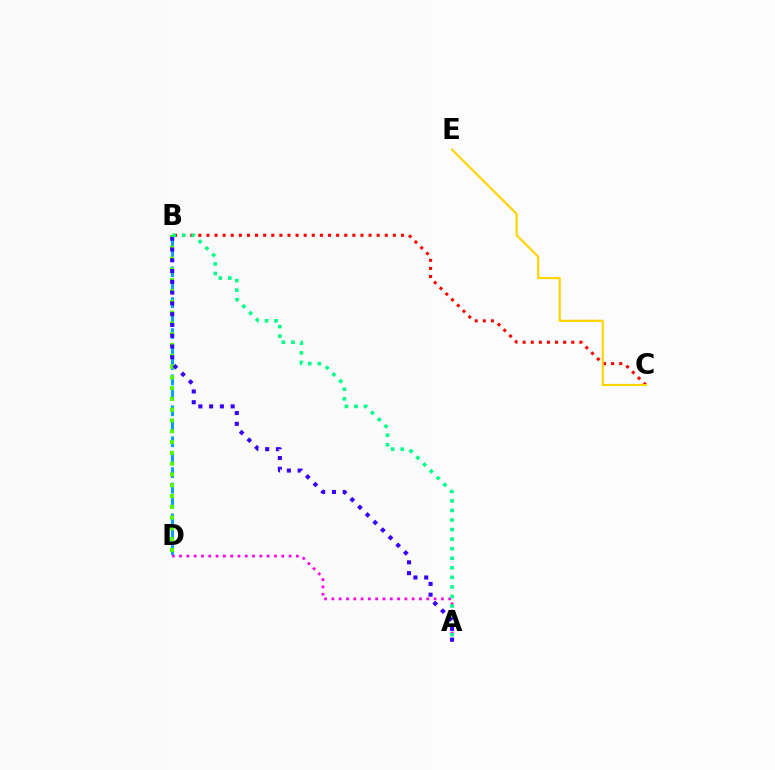{('B', 'C'): [{'color': '#ff0000', 'line_style': 'dotted', 'thickness': 2.2}], ('B', 'D'): [{'color': '#009eff', 'line_style': 'dashed', 'thickness': 2.1}, {'color': '#4fff00', 'line_style': 'dotted', 'thickness': 2.93}], ('A', 'D'): [{'color': '#ff00ed', 'line_style': 'dotted', 'thickness': 1.98}], ('C', 'E'): [{'color': '#ffd500', 'line_style': 'solid', 'thickness': 1.58}], ('A', 'B'): [{'color': '#3700ff', 'line_style': 'dotted', 'thickness': 2.93}, {'color': '#00ff86', 'line_style': 'dotted', 'thickness': 2.6}]}